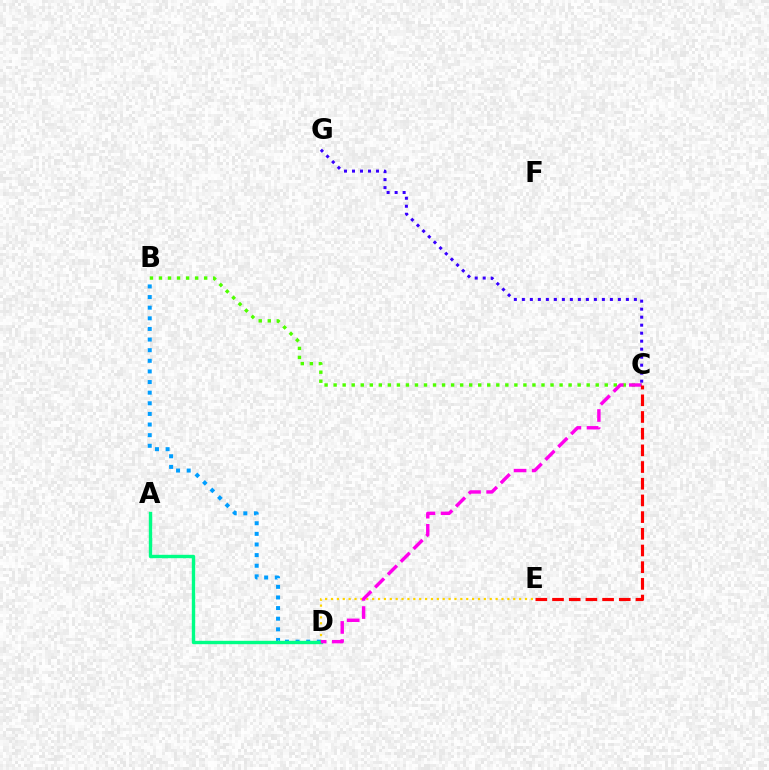{('B', 'C'): [{'color': '#4fff00', 'line_style': 'dotted', 'thickness': 2.46}], ('D', 'E'): [{'color': '#ffd500', 'line_style': 'dotted', 'thickness': 1.6}], ('B', 'D'): [{'color': '#009eff', 'line_style': 'dotted', 'thickness': 2.89}], ('A', 'D'): [{'color': '#00ff86', 'line_style': 'solid', 'thickness': 2.43}], ('C', 'G'): [{'color': '#3700ff', 'line_style': 'dotted', 'thickness': 2.17}], ('C', 'D'): [{'color': '#ff00ed', 'line_style': 'dashed', 'thickness': 2.46}], ('C', 'E'): [{'color': '#ff0000', 'line_style': 'dashed', 'thickness': 2.27}]}